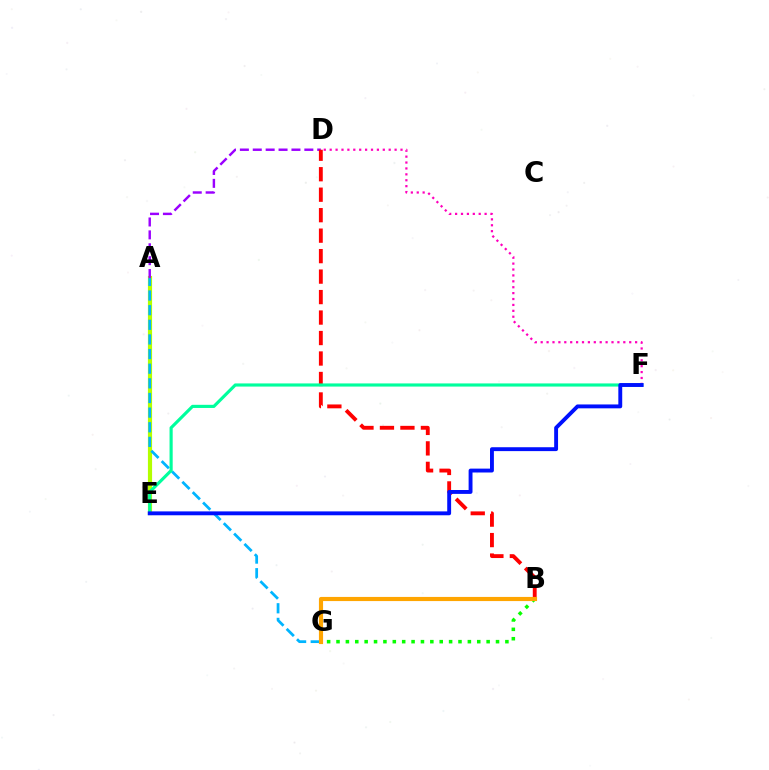{('A', 'E'): [{'color': '#b3ff00', 'line_style': 'solid', 'thickness': 3.0}], ('D', 'F'): [{'color': '#ff00bd', 'line_style': 'dotted', 'thickness': 1.6}], ('A', 'G'): [{'color': '#00b5ff', 'line_style': 'dashed', 'thickness': 1.99}], ('A', 'D'): [{'color': '#9b00ff', 'line_style': 'dashed', 'thickness': 1.75}], ('B', 'D'): [{'color': '#ff0000', 'line_style': 'dashed', 'thickness': 2.78}], ('E', 'F'): [{'color': '#00ff9d', 'line_style': 'solid', 'thickness': 2.27}, {'color': '#0010ff', 'line_style': 'solid', 'thickness': 2.8}], ('B', 'G'): [{'color': '#08ff00', 'line_style': 'dotted', 'thickness': 2.55}, {'color': '#ffa500', 'line_style': 'solid', 'thickness': 2.99}]}